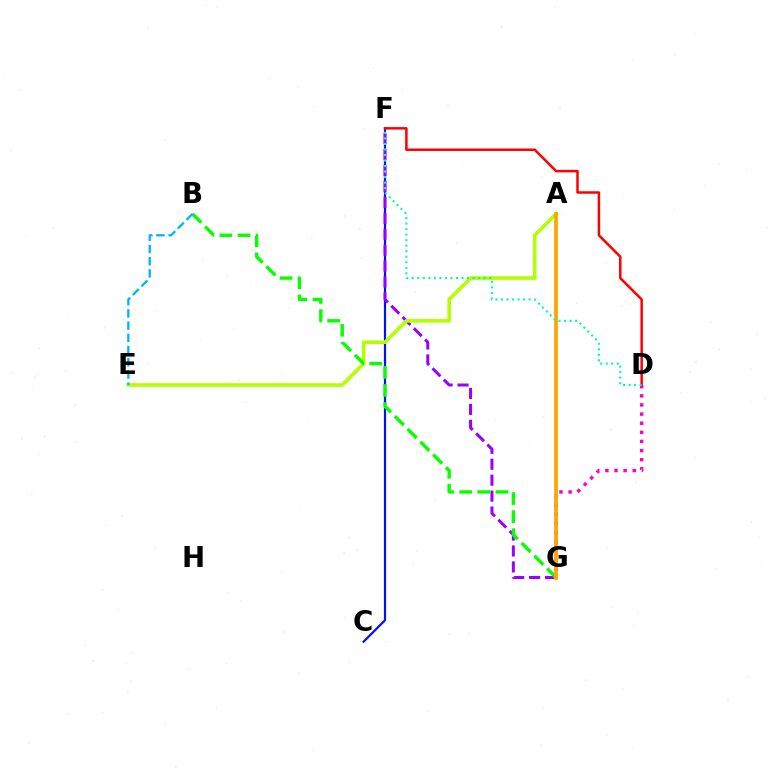{('C', 'F'): [{'color': '#0010ff', 'line_style': 'solid', 'thickness': 1.58}], ('F', 'G'): [{'color': '#9b00ff', 'line_style': 'dashed', 'thickness': 2.16}], ('A', 'E'): [{'color': '#b3ff00', 'line_style': 'solid', 'thickness': 2.59}], ('D', 'F'): [{'color': '#ff0000', 'line_style': 'solid', 'thickness': 1.79}, {'color': '#00ff9d', 'line_style': 'dotted', 'thickness': 1.5}], ('D', 'G'): [{'color': '#ff00bd', 'line_style': 'dotted', 'thickness': 2.48}], ('B', 'G'): [{'color': '#08ff00', 'line_style': 'dashed', 'thickness': 2.46}], ('A', 'G'): [{'color': '#ffa500', 'line_style': 'solid', 'thickness': 2.67}], ('B', 'E'): [{'color': '#00b5ff', 'line_style': 'dashed', 'thickness': 1.66}]}